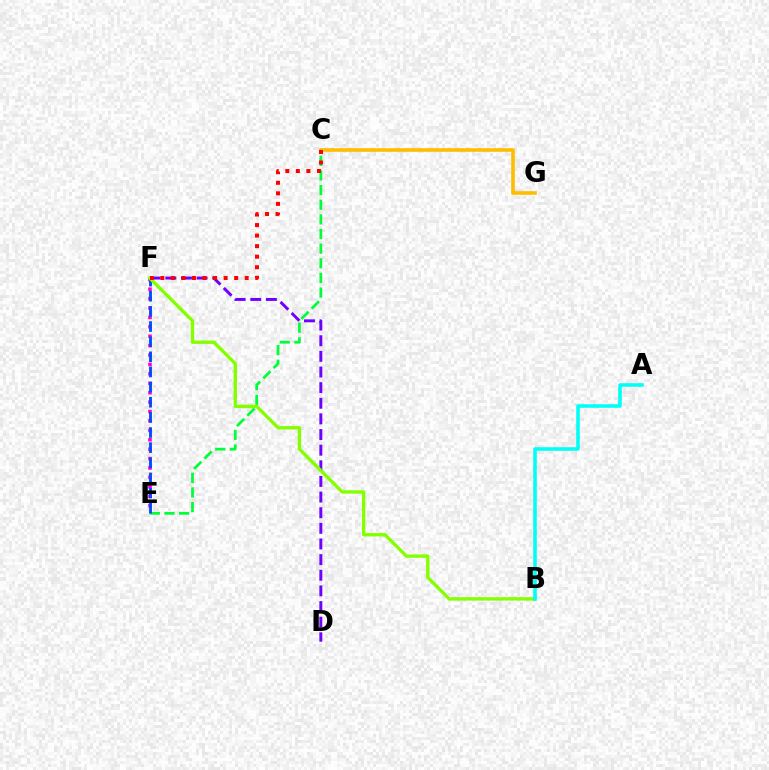{('C', 'G'): [{'color': '#ffbd00', 'line_style': 'solid', 'thickness': 2.62}], ('E', 'F'): [{'color': '#ff00cf', 'line_style': 'dotted', 'thickness': 2.56}, {'color': '#004bff', 'line_style': 'dashed', 'thickness': 2.06}], ('C', 'E'): [{'color': '#00ff39', 'line_style': 'dashed', 'thickness': 1.99}], ('D', 'F'): [{'color': '#7200ff', 'line_style': 'dashed', 'thickness': 2.12}], ('B', 'F'): [{'color': '#84ff00', 'line_style': 'solid', 'thickness': 2.41}], ('C', 'F'): [{'color': '#ff0000', 'line_style': 'dotted', 'thickness': 2.86}], ('A', 'B'): [{'color': '#00fff6', 'line_style': 'solid', 'thickness': 2.58}]}